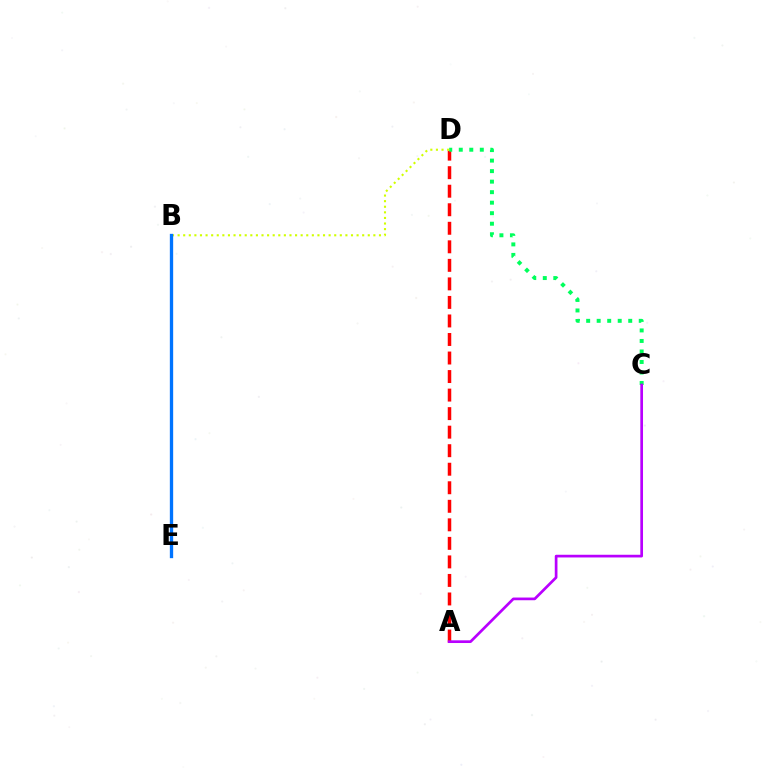{('A', 'D'): [{'color': '#ff0000', 'line_style': 'dashed', 'thickness': 2.52}], ('C', 'D'): [{'color': '#00ff5c', 'line_style': 'dotted', 'thickness': 2.86}], ('A', 'C'): [{'color': '#b900ff', 'line_style': 'solid', 'thickness': 1.94}], ('B', 'D'): [{'color': '#d1ff00', 'line_style': 'dotted', 'thickness': 1.52}], ('B', 'E'): [{'color': '#0074ff', 'line_style': 'solid', 'thickness': 2.39}]}